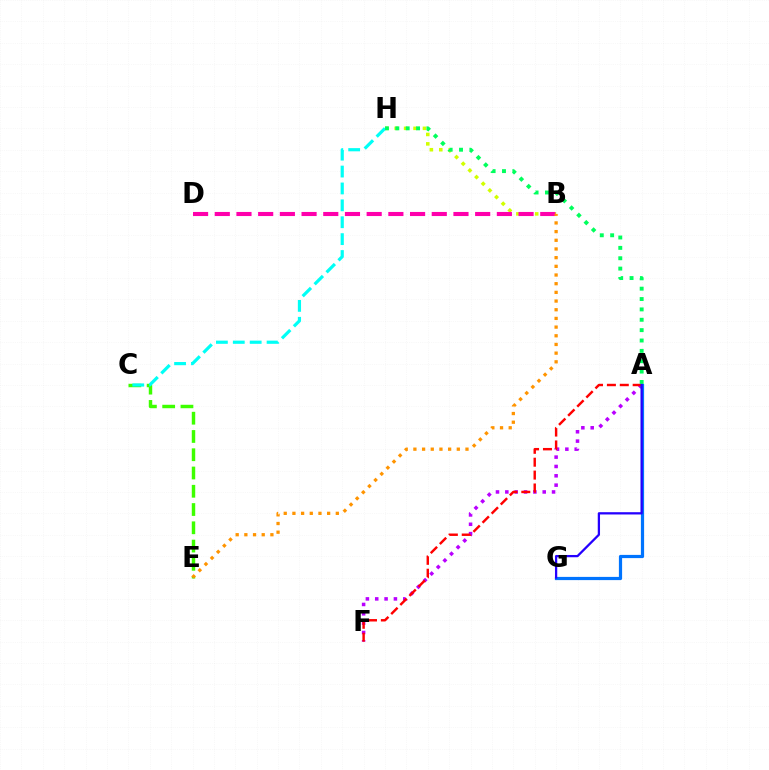{('A', 'F'): [{'color': '#b900ff', 'line_style': 'dotted', 'thickness': 2.54}, {'color': '#ff0000', 'line_style': 'dashed', 'thickness': 1.75}], ('C', 'E'): [{'color': '#3dff00', 'line_style': 'dashed', 'thickness': 2.48}], ('B', 'H'): [{'color': '#d1ff00', 'line_style': 'dotted', 'thickness': 2.56}], ('B', 'D'): [{'color': '#ff00ac', 'line_style': 'dashed', 'thickness': 2.95}], ('C', 'H'): [{'color': '#00fff6', 'line_style': 'dashed', 'thickness': 2.29}], ('A', 'G'): [{'color': '#0074ff', 'line_style': 'solid', 'thickness': 2.31}, {'color': '#2500ff', 'line_style': 'solid', 'thickness': 1.64}], ('A', 'H'): [{'color': '#00ff5c', 'line_style': 'dotted', 'thickness': 2.82}], ('B', 'E'): [{'color': '#ff9400', 'line_style': 'dotted', 'thickness': 2.36}]}